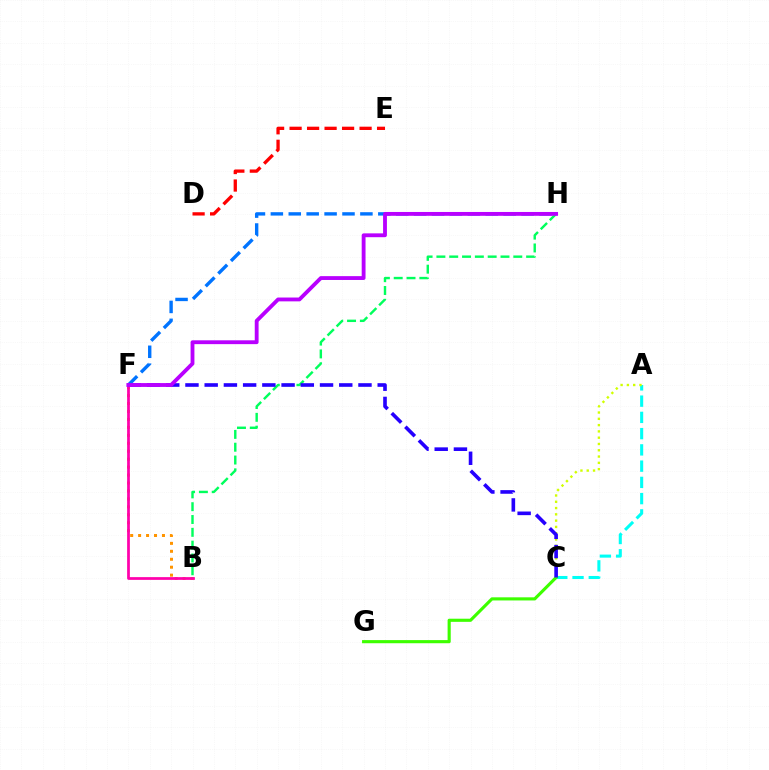{('B', 'H'): [{'color': '#00ff5c', 'line_style': 'dashed', 'thickness': 1.74}], ('A', 'C'): [{'color': '#00fff6', 'line_style': 'dashed', 'thickness': 2.21}, {'color': '#d1ff00', 'line_style': 'dotted', 'thickness': 1.71}], ('C', 'G'): [{'color': '#3dff00', 'line_style': 'solid', 'thickness': 2.25}], ('B', 'F'): [{'color': '#ff9400', 'line_style': 'dotted', 'thickness': 2.16}, {'color': '#ff00ac', 'line_style': 'solid', 'thickness': 1.97}], ('D', 'E'): [{'color': '#ff0000', 'line_style': 'dashed', 'thickness': 2.38}], ('F', 'H'): [{'color': '#0074ff', 'line_style': 'dashed', 'thickness': 2.43}, {'color': '#b900ff', 'line_style': 'solid', 'thickness': 2.76}], ('C', 'F'): [{'color': '#2500ff', 'line_style': 'dashed', 'thickness': 2.61}]}